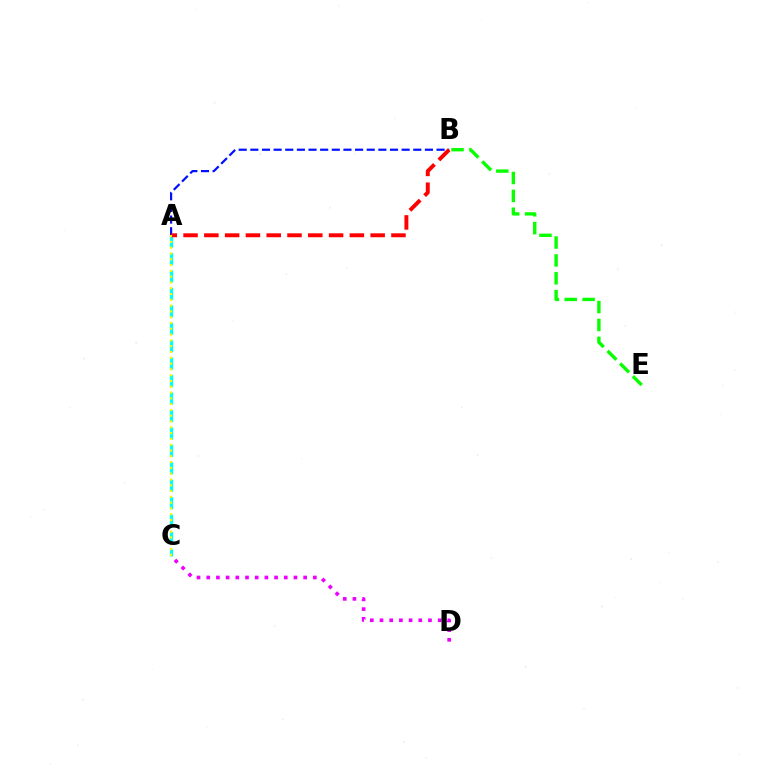{('A', 'B'): [{'color': '#0010ff', 'line_style': 'dashed', 'thickness': 1.58}, {'color': '#ff0000', 'line_style': 'dashed', 'thickness': 2.82}], ('A', 'C'): [{'color': '#00fff6', 'line_style': 'dashed', 'thickness': 2.37}, {'color': '#fcf500', 'line_style': 'dotted', 'thickness': 1.57}], ('C', 'D'): [{'color': '#ee00ff', 'line_style': 'dotted', 'thickness': 2.63}], ('B', 'E'): [{'color': '#08ff00', 'line_style': 'dashed', 'thickness': 2.43}]}